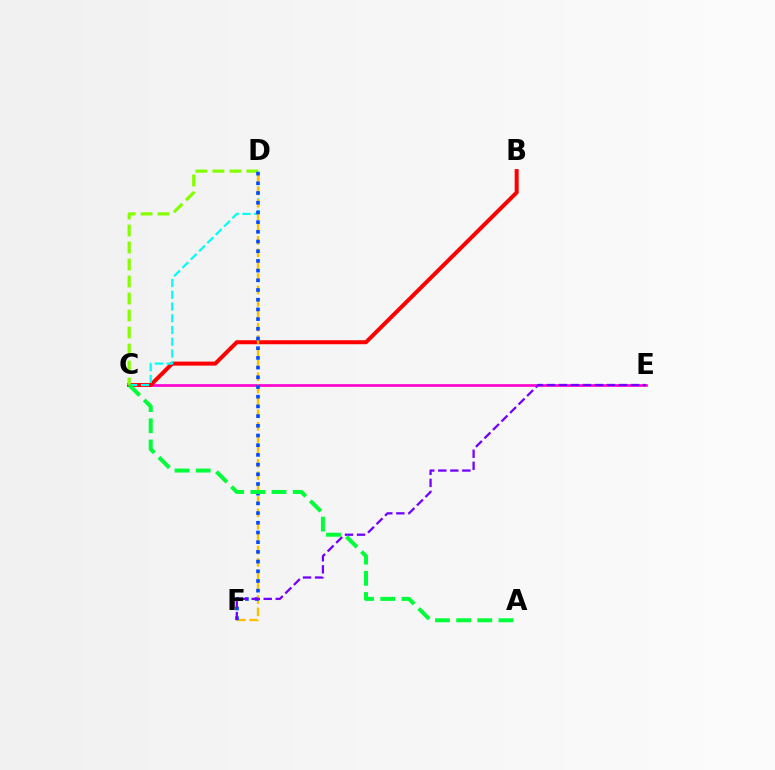{('C', 'E'): [{'color': '#ff00cf', 'line_style': 'solid', 'thickness': 1.92}], ('B', 'C'): [{'color': '#ff0000', 'line_style': 'solid', 'thickness': 2.89}], ('C', 'D'): [{'color': '#00fff6', 'line_style': 'dashed', 'thickness': 1.6}, {'color': '#84ff00', 'line_style': 'dashed', 'thickness': 2.31}], ('D', 'F'): [{'color': '#ffbd00', 'line_style': 'dashed', 'thickness': 1.68}, {'color': '#004bff', 'line_style': 'dotted', 'thickness': 2.64}], ('E', 'F'): [{'color': '#7200ff', 'line_style': 'dashed', 'thickness': 1.63}], ('A', 'C'): [{'color': '#00ff39', 'line_style': 'dashed', 'thickness': 2.88}]}